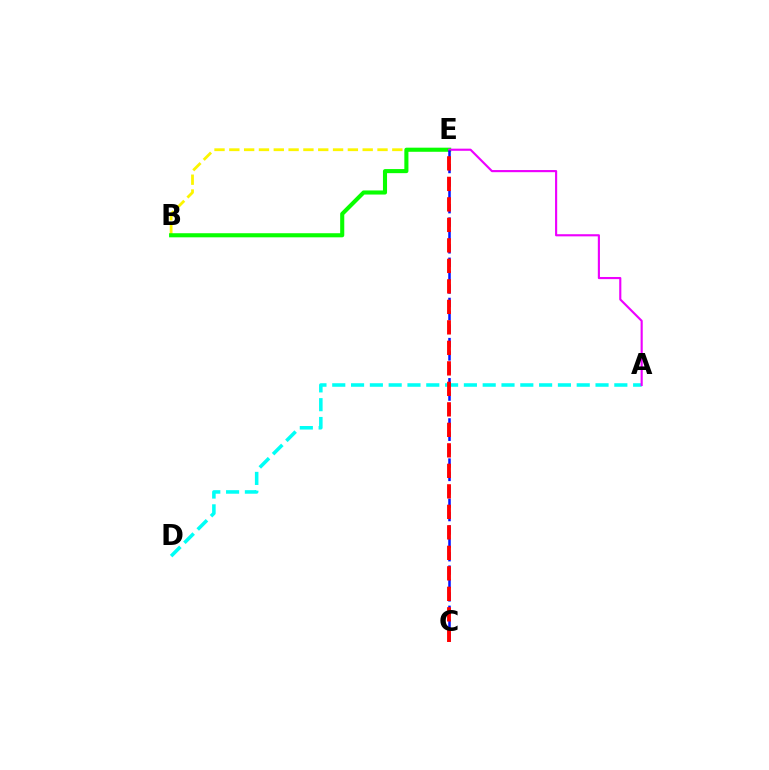{('B', 'E'): [{'color': '#fcf500', 'line_style': 'dashed', 'thickness': 2.01}, {'color': '#08ff00', 'line_style': 'solid', 'thickness': 2.95}], ('A', 'D'): [{'color': '#00fff6', 'line_style': 'dashed', 'thickness': 2.55}], ('A', 'E'): [{'color': '#ee00ff', 'line_style': 'solid', 'thickness': 1.54}], ('C', 'E'): [{'color': '#0010ff', 'line_style': 'dashed', 'thickness': 1.82}, {'color': '#ff0000', 'line_style': 'dashed', 'thickness': 2.78}]}